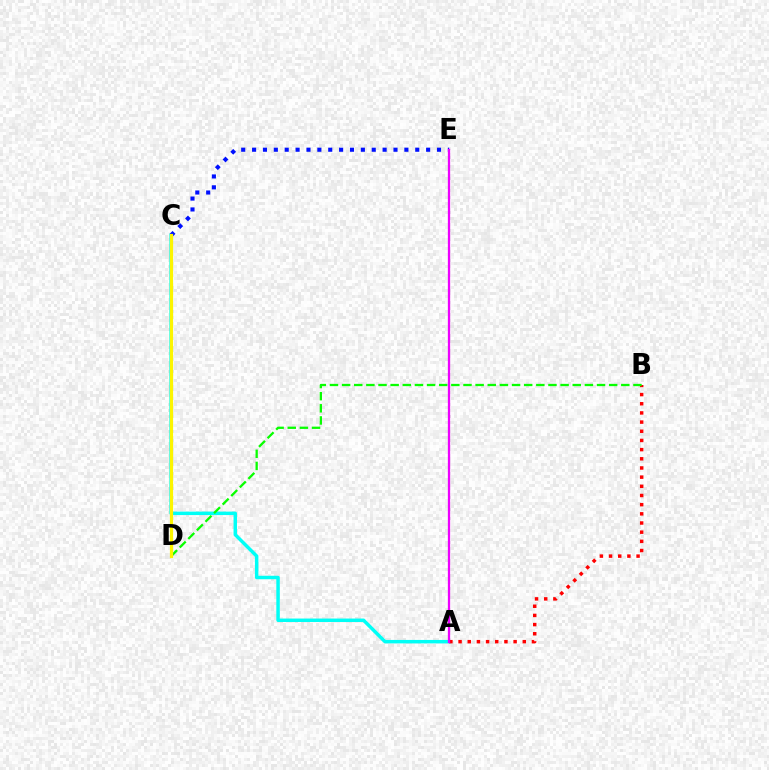{('A', 'C'): [{'color': '#00fff6', 'line_style': 'solid', 'thickness': 2.49}], ('A', 'B'): [{'color': '#ff0000', 'line_style': 'dotted', 'thickness': 2.49}], ('C', 'E'): [{'color': '#0010ff', 'line_style': 'dotted', 'thickness': 2.96}], ('B', 'D'): [{'color': '#08ff00', 'line_style': 'dashed', 'thickness': 1.65}], ('A', 'E'): [{'color': '#ee00ff', 'line_style': 'solid', 'thickness': 1.65}], ('C', 'D'): [{'color': '#fcf500', 'line_style': 'solid', 'thickness': 2.31}]}